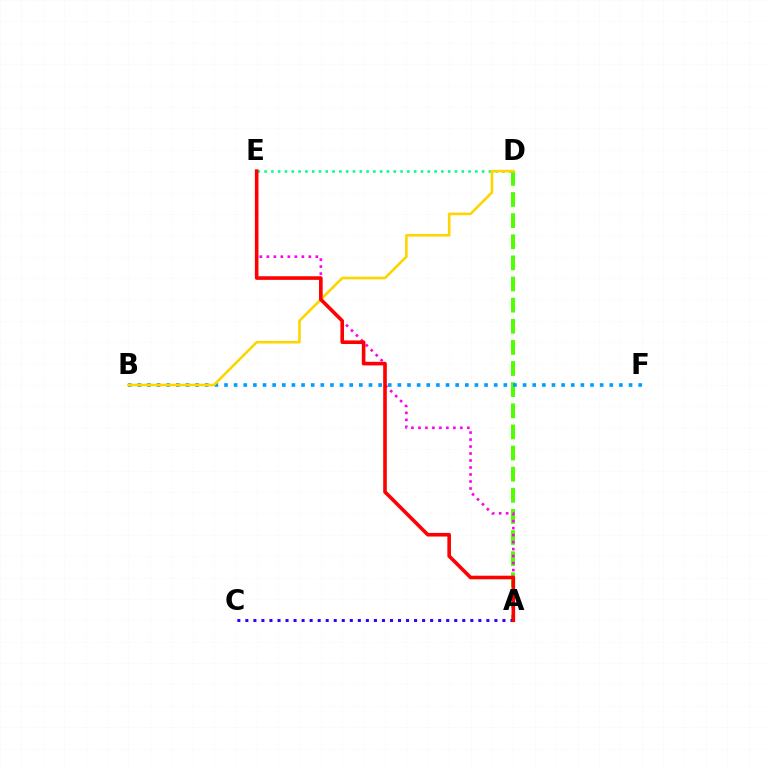{('A', 'D'): [{'color': '#4fff00', 'line_style': 'dashed', 'thickness': 2.87}], ('A', 'C'): [{'color': '#3700ff', 'line_style': 'dotted', 'thickness': 2.18}], ('A', 'E'): [{'color': '#ff00ed', 'line_style': 'dotted', 'thickness': 1.9}, {'color': '#ff0000', 'line_style': 'solid', 'thickness': 2.59}], ('D', 'E'): [{'color': '#00ff86', 'line_style': 'dotted', 'thickness': 1.85}], ('B', 'F'): [{'color': '#009eff', 'line_style': 'dotted', 'thickness': 2.62}], ('B', 'D'): [{'color': '#ffd500', 'line_style': 'solid', 'thickness': 1.88}]}